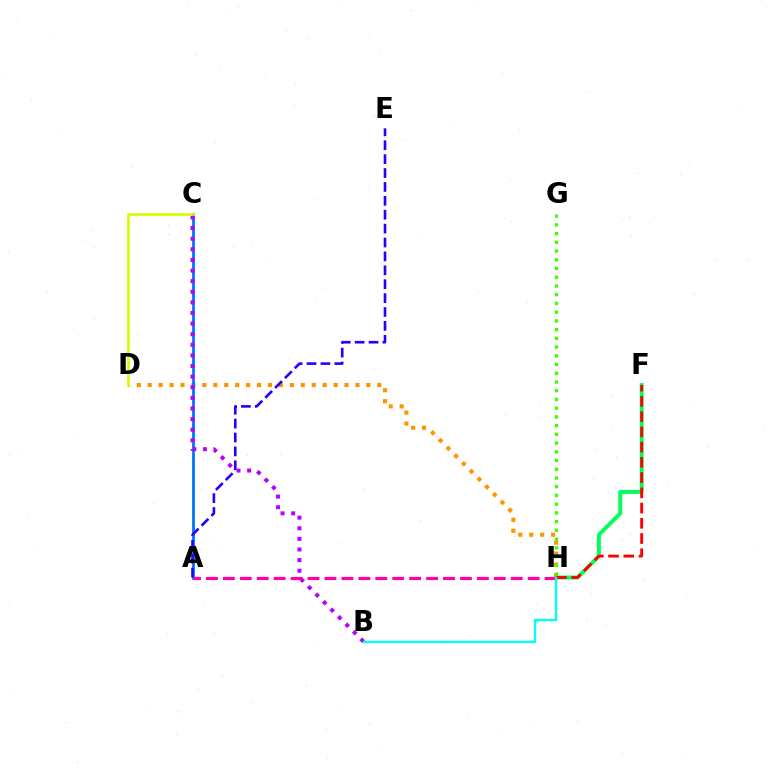{('F', 'H'): [{'color': '#00ff5c', 'line_style': 'solid', 'thickness': 2.84}, {'color': '#ff0000', 'line_style': 'dashed', 'thickness': 2.07}], ('D', 'H'): [{'color': '#ff9400', 'line_style': 'dotted', 'thickness': 2.97}], ('A', 'C'): [{'color': '#0074ff', 'line_style': 'solid', 'thickness': 2.0}], ('A', 'E'): [{'color': '#2500ff', 'line_style': 'dashed', 'thickness': 1.89}], ('B', 'C'): [{'color': '#b900ff', 'line_style': 'dotted', 'thickness': 2.88}], ('A', 'H'): [{'color': '#ff00ac', 'line_style': 'dashed', 'thickness': 2.3}], ('B', 'H'): [{'color': '#00fff6', 'line_style': 'solid', 'thickness': 1.7}], ('C', 'D'): [{'color': '#d1ff00', 'line_style': 'solid', 'thickness': 1.88}], ('G', 'H'): [{'color': '#3dff00', 'line_style': 'dotted', 'thickness': 2.37}]}